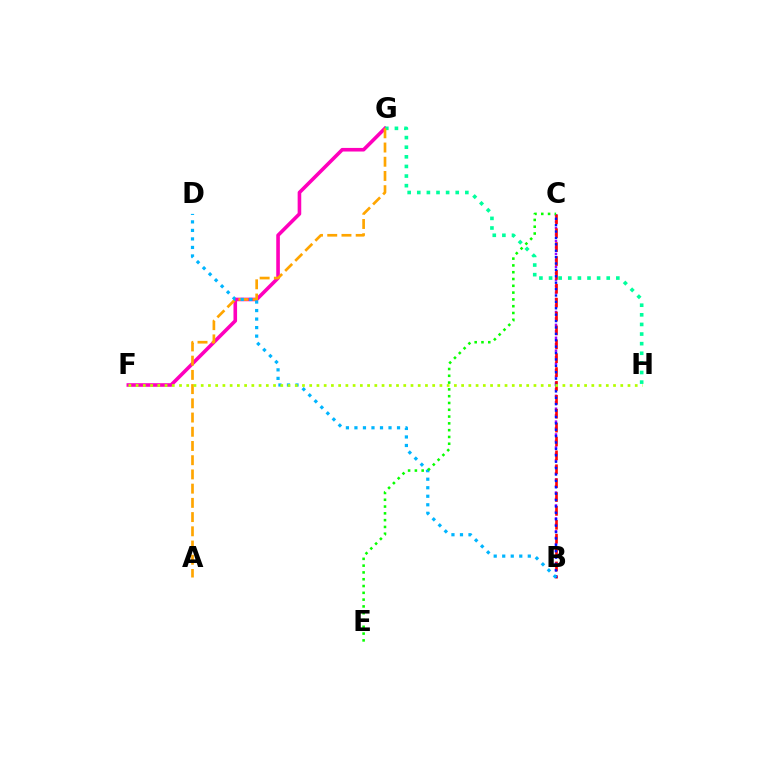{('F', 'G'): [{'color': '#ff00bd', 'line_style': 'solid', 'thickness': 2.59}], ('B', 'C'): [{'color': '#9b00ff', 'line_style': 'dotted', 'thickness': 1.75}, {'color': '#ff0000', 'line_style': 'dashed', 'thickness': 1.89}, {'color': '#0010ff', 'line_style': 'dotted', 'thickness': 1.74}], ('G', 'H'): [{'color': '#00ff9d', 'line_style': 'dotted', 'thickness': 2.61}], ('A', 'G'): [{'color': '#ffa500', 'line_style': 'dashed', 'thickness': 1.93}], ('B', 'D'): [{'color': '#00b5ff', 'line_style': 'dotted', 'thickness': 2.31}], ('C', 'E'): [{'color': '#08ff00', 'line_style': 'dotted', 'thickness': 1.85}], ('F', 'H'): [{'color': '#b3ff00', 'line_style': 'dotted', 'thickness': 1.97}]}